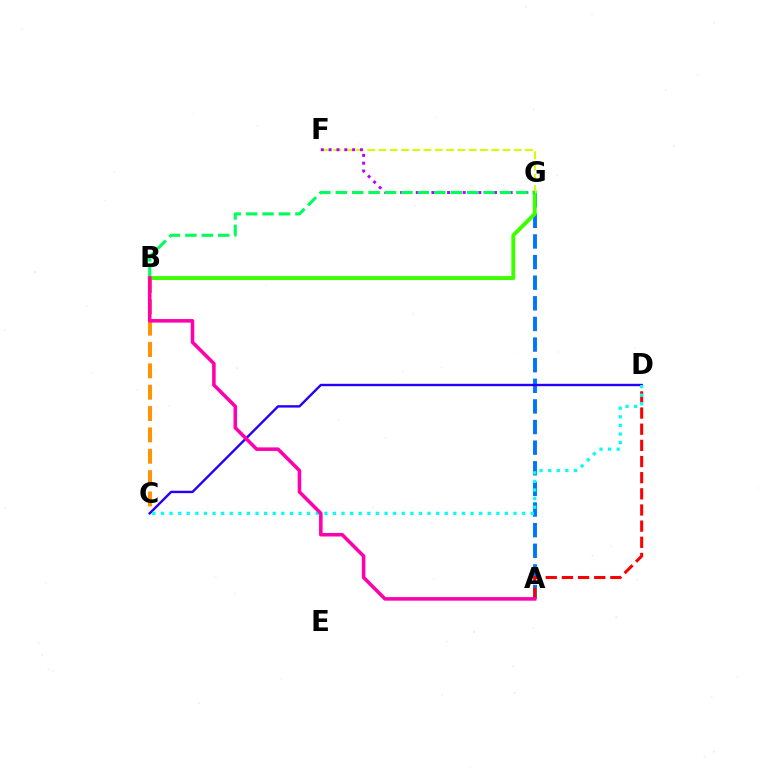{('A', 'G'): [{'color': '#0074ff', 'line_style': 'dashed', 'thickness': 2.8}], ('B', 'G'): [{'color': '#3dff00', 'line_style': 'solid', 'thickness': 2.83}, {'color': '#00ff5c', 'line_style': 'dashed', 'thickness': 2.23}], ('A', 'D'): [{'color': '#ff0000', 'line_style': 'dashed', 'thickness': 2.19}], ('F', 'G'): [{'color': '#d1ff00', 'line_style': 'dashed', 'thickness': 1.53}, {'color': '#b900ff', 'line_style': 'dotted', 'thickness': 2.13}], ('B', 'C'): [{'color': '#ff9400', 'line_style': 'dashed', 'thickness': 2.9}], ('C', 'D'): [{'color': '#2500ff', 'line_style': 'solid', 'thickness': 1.72}, {'color': '#00fff6', 'line_style': 'dotted', 'thickness': 2.34}], ('A', 'B'): [{'color': '#ff00ac', 'line_style': 'solid', 'thickness': 2.56}]}